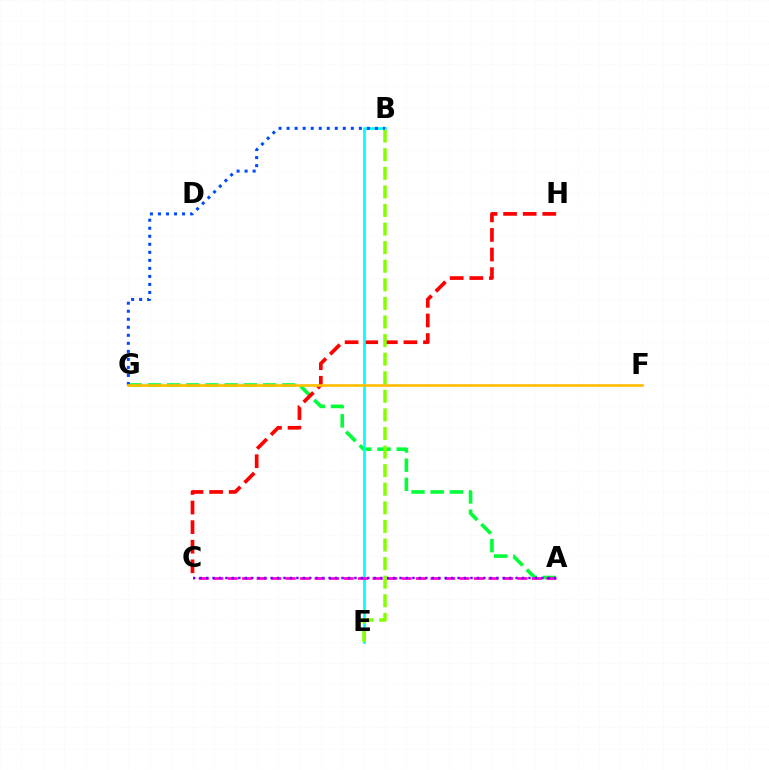{('A', 'G'): [{'color': '#00ff39', 'line_style': 'dashed', 'thickness': 2.61}], ('C', 'H'): [{'color': '#ff0000', 'line_style': 'dashed', 'thickness': 2.66}], ('B', 'E'): [{'color': '#00fff6', 'line_style': 'solid', 'thickness': 1.95}, {'color': '#84ff00', 'line_style': 'dashed', 'thickness': 2.52}], ('B', 'G'): [{'color': '#004bff', 'line_style': 'dotted', 'thickness': 2.18}], ('A', 'C'): [{'color': '#ff00cf', 'line_style': 'dashed', 'thickness': 1.97}, {'color': '#7200ff', 'line_style': 'dotted', 'thickness': 1.75}], ('F', 'G'): [{'color': '#ffbd00', 'line_style': 'solid', 'thickness': 1.9}]}